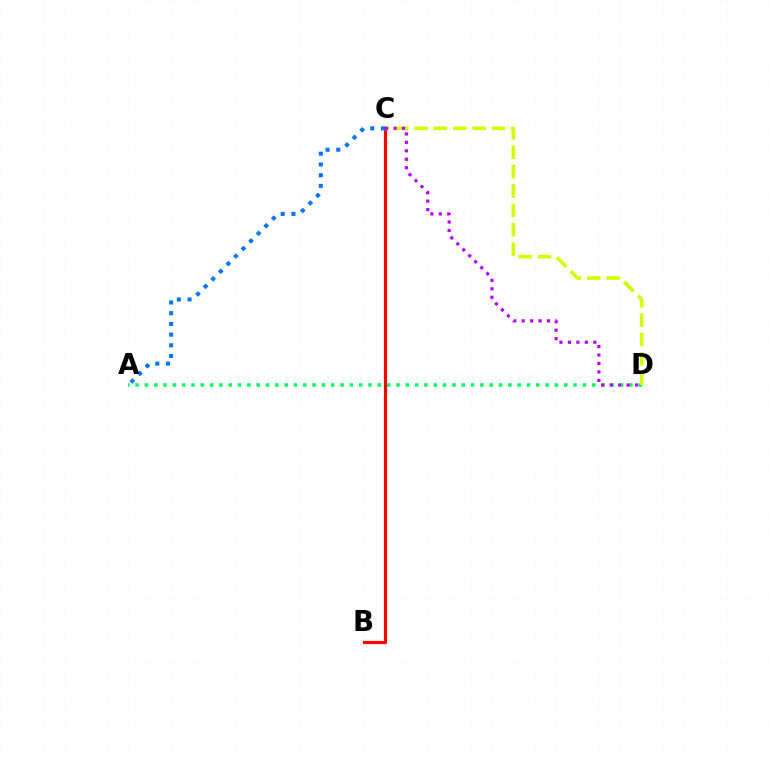{('B', 'C'): [{'color': '#ff0000', 'line_style': 'solid', 'thickness': 2.3}], ('A', 'C'): [{'color': '#0074ff', 'line_style': 'dotted', 'thickness': 2.91}], ('A', 'D'): [{'color': '#00ff5c', 'line_style': 'dotted', 'thickness': 2.53}], ('C', 'D'): [{'color': '#d1ff00', 'line_style': 'dashed', 'thickness': 2.63}, {'color': '#b900ff', 'line_style': 'dotted', 'thickness': 2.3}]}